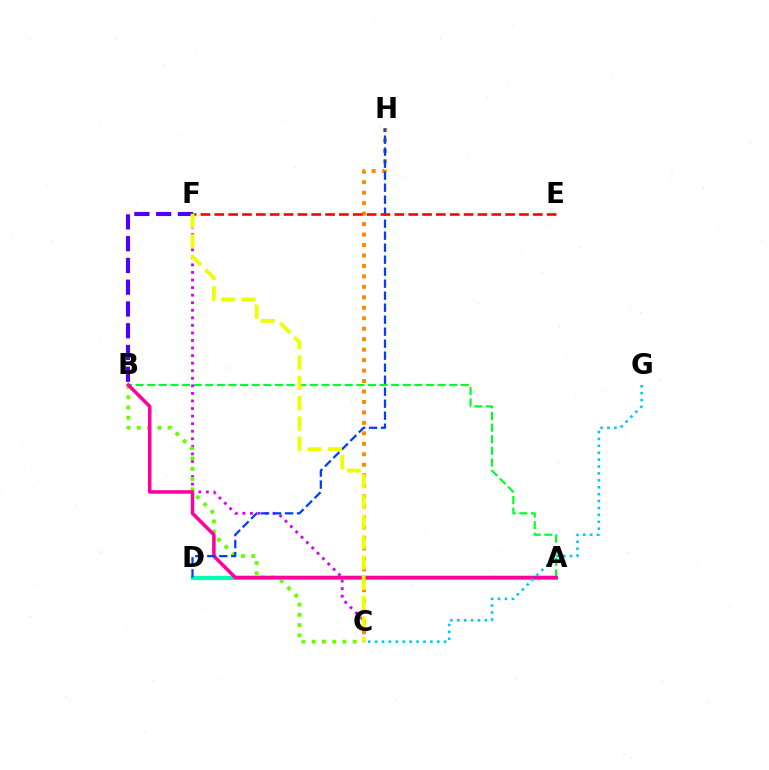{('A', 'B'): [{'color': '#00ff27', 'line_style': 'dashed', 'thickness': 1.58}, {'color': '#ff00a0', 'line_style': 'solid', 'thickness': 2.53}], ('C', 'F'): [{'color': '#d600ff', 'line_style': 'dotted', 'thickness': 2.05}, {'color': '#eeff00', 'line_style': 'dashed', 'thickness': 2.76}], ('B', 'F'): [{'color': '#4f00ff', 'line_style': 'dashed', 'thickness': 2.96}], ('C', 'H'): [{'color': '#ff8800', 'line_style': 'dotted', 'thickness': 2.84}], ('B', 'C'): [{'color': '#66ff00', 'line_style': 'dotted', 'thickness': 2.79}], ('A', 'D'): [{'color': '#00ffaf', 'line_style': 'solid', 'thickness': 2.99}], ('D', 'H'): [{'color': '#003fff', 'line_style': 'dashed', 'thickness': 1.63}], ('C', 'G'): [{'color': '#00c7ff', 'line_style': 'dotted', 'thickness': 1.88}], ('E', 'F'): [{'color': '#ff0000', 'line_style': 'dashed', 'thickness': 1.88}]}